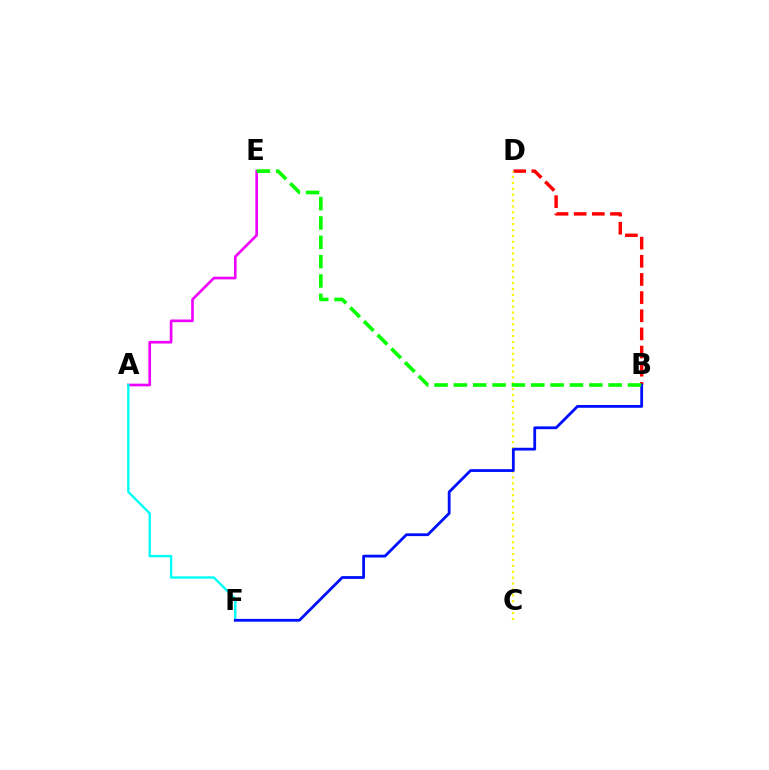{('A', 'E'): [{'color': '#ee00ff', 'line_style': 'solid', 'thickness': 1.91}], ('B', 'D'): [{'color': '#ff0000', 'line_style': 'dashed', 'thickness': 2.47}], ('A', 'F'): [{'color': '#00fff6', 'line_style': 'solid', 'thickness': 1.72}], ('C', 'D'): [{'color': '#fcf500', 'line_style': 'dotted', 'thickness': 1.6}], ('B', 'F'): [{'color': '#0010ff', 'line_style': 'solid', 'thickness': 2.0}], ('B', 'E'): [{'color': '#08ff00', 'line_style': 'dashed', 'thickness': 2.63}]}